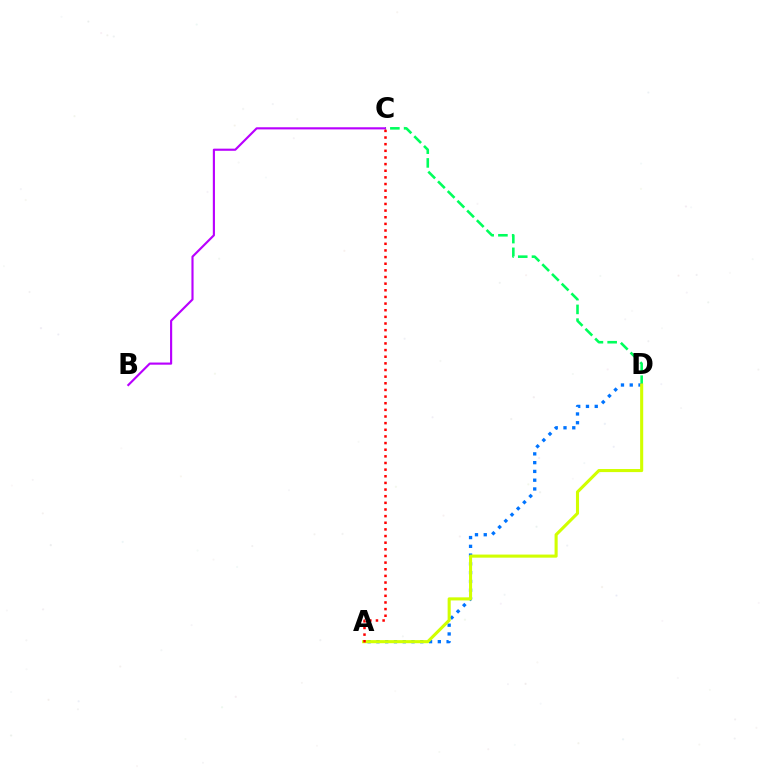{('C', 'D'): [{'color': '#00ff5c', 'line_style': 'dashed', 'thickness': 1.87}], ('A', 'D'): [{'color': '#0074ff', 'line_style': 'dotted', 'thickness': 2.38}, {'color': '#d1ff00', 'line_style': 'solid', 'thickness': 2.22}], ('B', 'C'): [{'color': '#b900ff', 'line_style': 'solid', 'thickness': 1.54}], ('A', 'C'): [{'color': '#ff0000', 'line_style': 'dotted', 'thickness': 1.8}]}